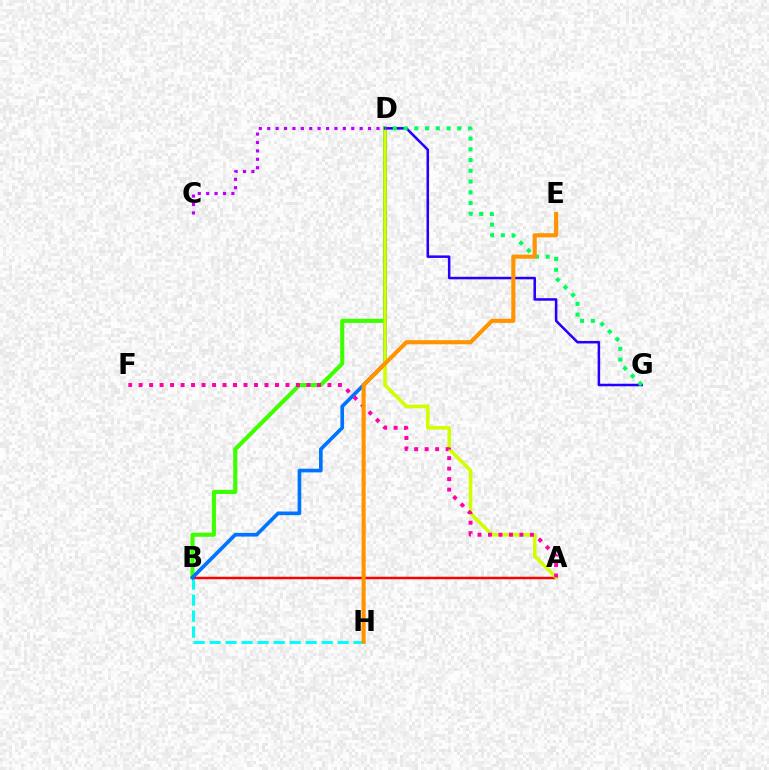{('B', 'D'): [{'color': '#3dff00', 'line_style': 'solid', 'thickness': 2.96}, {'color': '#0074ff', 'line_style': 'solid', 'thickness': 2.64}], ('B', 'H'): [{'color': '#00fff6', 'line_style': 'dashed', 'thickness': 2.17}], ('A', 'B'): [{'color': '#ff0000', 'line_style': 'solid', 'thickness': 1.78}], ('A', 'D'): [{'color': '#d1ff00', 'line_style': 'solid', 'thickness': 2.57}], ('D', 'G'): [{'color': '#2500ff', 'line_style': 'solid', 'thickness': 1.81}, {'color': '#00ff5c', 'line_style': 'dotted', 'thickness': 2.92}], ('C', 'D'): [{'color': '#b900ff', 'line_style': 'dotted', 'thickness': 2.28}], ('A', 'F'): [{'color': '#ff00ac', 'line_style': 'dotted', 'thickness': 2.85}], ('E', 'H'): [{'color': '#ff9400', 'line_style': 'solid', 'thickness': 2.96}]}